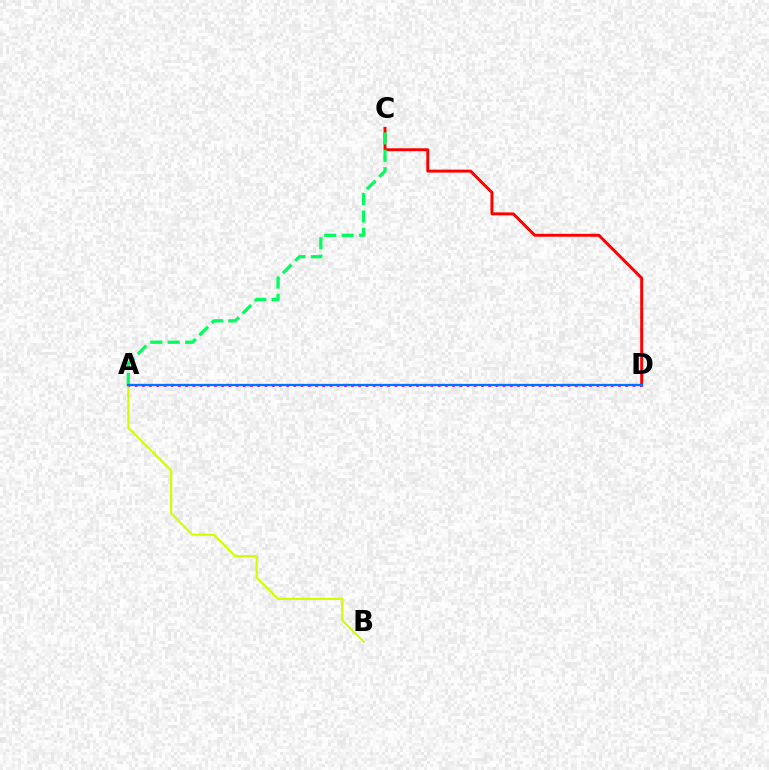{('C', 'D'): [{'color': '#ff0000', 'line_style': 'solid', 'thickness': 2.12}], ('A', 'C'): [{'color': '#00ff5c', 'line_style': 'dashed', 'thickness': 2.36}], ('A', 'B'): [{'color': '#d1ff00', 'line_style': 'solid', 'thickness': 1.58}], ('A', 'D'): [{'color': '#b900ff', 'line_style': 'dotted', 'thickness': 1.96}, {'color': '#0074ff', 'line_style': 'solid', 'thickness': 1.64}]}